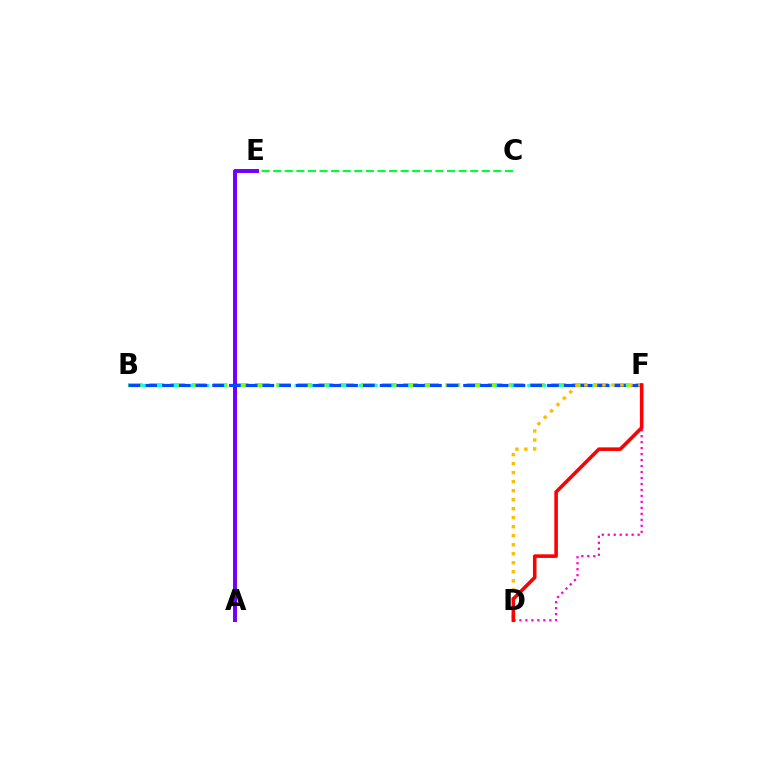{('B', 'F'): [{'color': '#84ff00', 'line_style': 'dashed', 'thickness': 2.87}, {'color': '#00fff6', 'line_style': 'dotted', 'thickness': 2.18}, {'color': '#004bff', 'line_style': 'dashed', 'thickness': 2.27}], ('C', 'E'): [{'color': '#00ff39', 'line_style': 'dashed', 'thickness': 1.57}], ('A', 'E'): [{'color': '#7200ff', 'line_style': 'solid', 'thickness': 2.85}], ('D', 'F'): [{'color': '#ffbd00', 'line_style': 'dotted', 'thickness': 2.45}, {'color': '#ff00cf', 'line_style': 'dotted', 'thickness': 1.62}, {'color': '#ff0000', 'line_style': 'solid', 'thickness': 2.58}]}